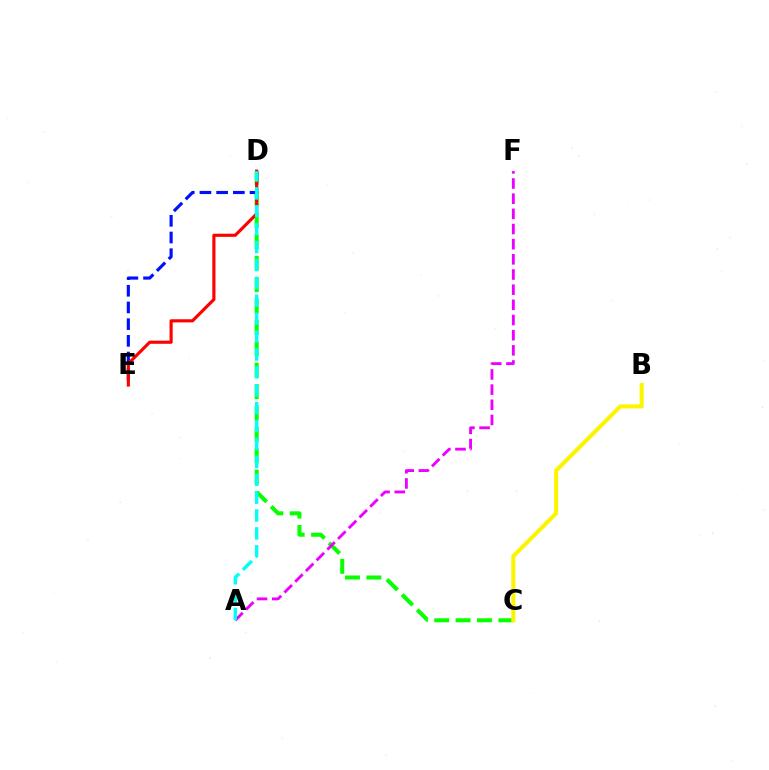{('C', 'D'): [{'color': '#08ff00', 'line_style': 'dashed', 'thickness': 2.91}], ('D', 'E'): [{'color': '#0010ff', 'line_style': 'dashed', 'thickness': 2.27}, {'color': '#ff0000', 'line_style': 'solid', 'thickness': 2.26}], ('A', 'F'): [{'color': '#ee00ff', 'line_style': 'dashed', 'thickness': 2.06}], ('A', 'D'): [{'color': '#00fff6', 'line_style': 'dashed', 'thickness': 2.43}], ('B', 'C'): [{'color': '#fcf500', 'line_style': 'solid', 'thickness': 2.94}]}